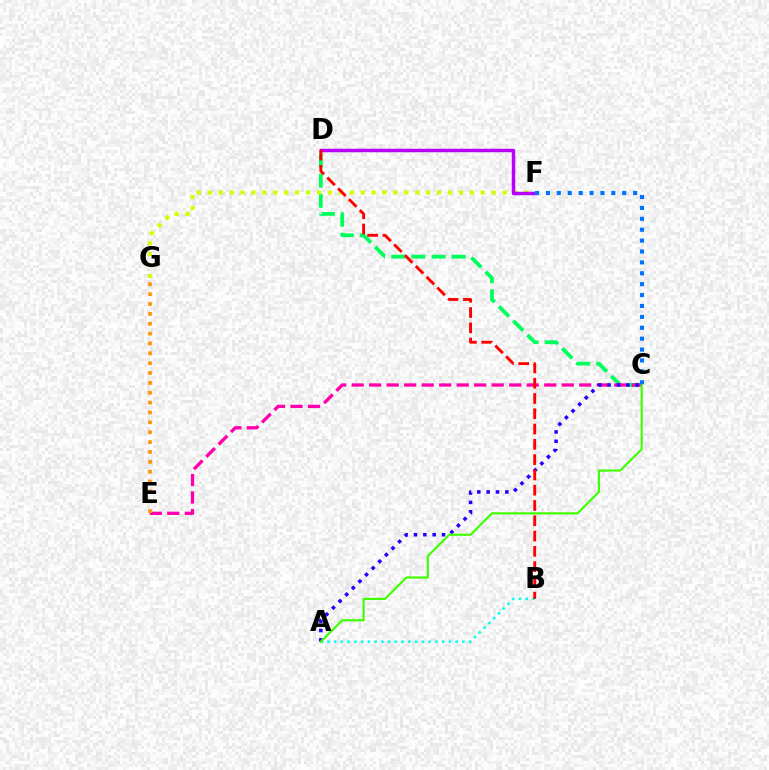{('C', 'D'): [{'color': '#00ff5c', 'line_style': 'dashed', 'thickness': 2.74}], ('C', 'E'): [{'color': '#ff00ac', 'line_style': 'dashed', 'thickness': 2.38}], ('A', 'B'): [{'color': '#00fff6', 'line_style': 'dotted', 'thickness': 1.83}], ('A', 'C'): [{'color': '#2500ff', 'line_style': 'dotted', 'thickness': 2.54}, {'color': '#3dff00', 'line_style': 'solid', 'thickness': 1.55}], ('E', 'G'): [{'color': '#ff9400', 'line_style': 'dotted', 'thickness': 2.68}], ('F', 'G'): [{'color': '#d1ff00', 'line_style': 'dotted', 'thickness': 2.97}], ('D', 'F'): [{'color': '#b900ff', 'line_style': 'solid', 'thickness': 2.51}], ('B', 'D'): [{'color': '#ff0000', 'line_style': 'dashed', 'thickness': 2.08}], ('C', 'F'): [{'color': '#0074ff', 'line_style': 'dotted', 'thickness': 2.96}]}